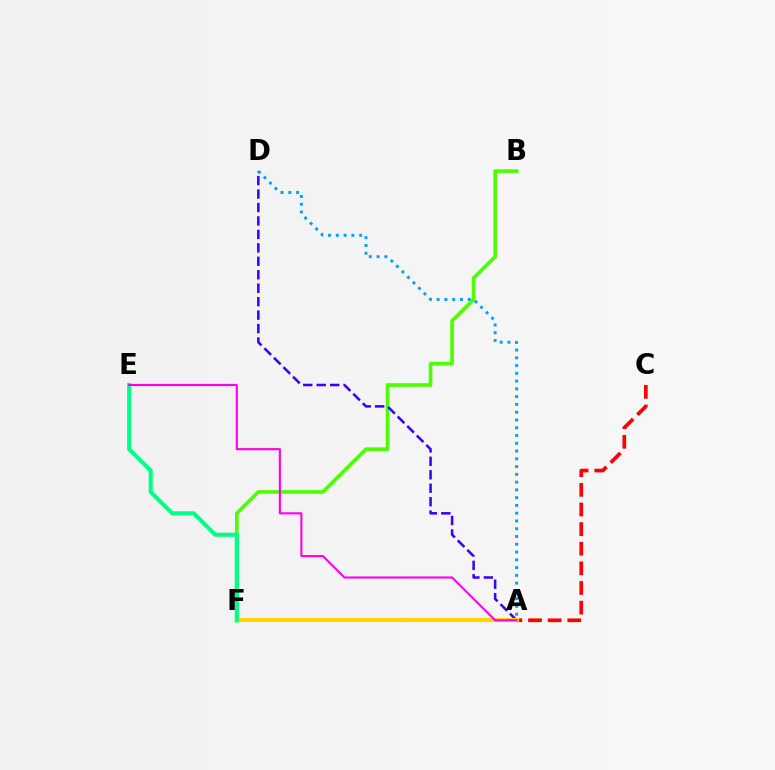{('B', 'F'): [{'color': '#4fff00', 'line_style': 'solid', 'thickness': 2.64}], ('A', 'D'): [{'color': '#3700ff', 'line_style': 'dashed', 'thickness': 1.83}, {'color': '#009eff', 'line_style': 'dotted', 'thickness': 2.11}], ('A', 'C'): [{'color': '#ff0000', 'line_style': 'dashed', 'thickness': 2.67}], ('A', 'F'): [{'color': '#ffd500', 'line_style': 'solid', 'thickness': 2.95}], ('E', 'F'): [{'color': '#00ff86', 'line_style': 'solid', 'thickness': 2.96}], ('A', 'E'): [{'color': '#ff00ed', 'line_style': 'solid', 'thickness': 1.53}]}